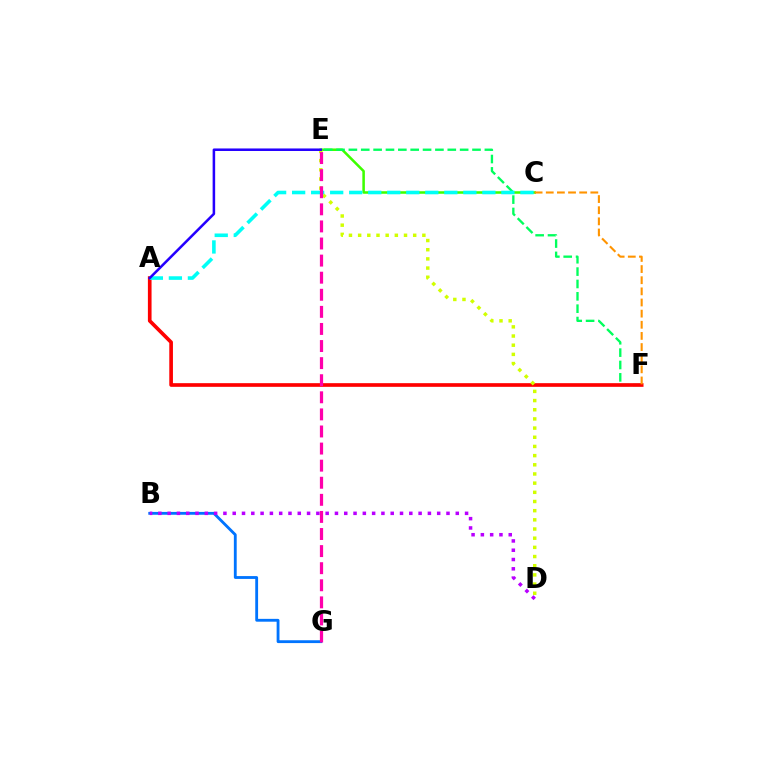{('C', 'E'): [{'color': '#3dff00', 'line_style': 'solid', 'thickness': 1.82}], ('E', 'F'): [{'color': '#00ff5c', 'line_style': 'dashed', 'thickness': 1.68}], ('B', 'G'): [{'color': '#0074ff', 'line_style': 'solid', 'thickness': 2.04}], ('A', 'F'): [{'color': '#ff0000', 'line_style': 'solid', 'thickness': 2.64}], ('D', 'E'): [{'color': '#d1ff00', 'line_style': 'dotted', 'thickness': 2.49}], ('B', 'D'): [{'color': '#b900ff', 'line_style': 'dotted', 'thickness': 2.53}], ('C', 'F'): [{'color': '#ff9400', 'line_style': 'dashed', 'thickness': 1.51}], ('A', 'C'): [{'color': '#00fff6', 'line_style': 'dashed', 'thickness': 2.58}], ('E', 'G'): [{'color': '#ff00ac', 'line_style': 'dashed', 'thickness': 2.32}], ('A', 'E'): [{'color': '#2500ff', 'line_style': 'solid', 'thickness': 1.82}]}